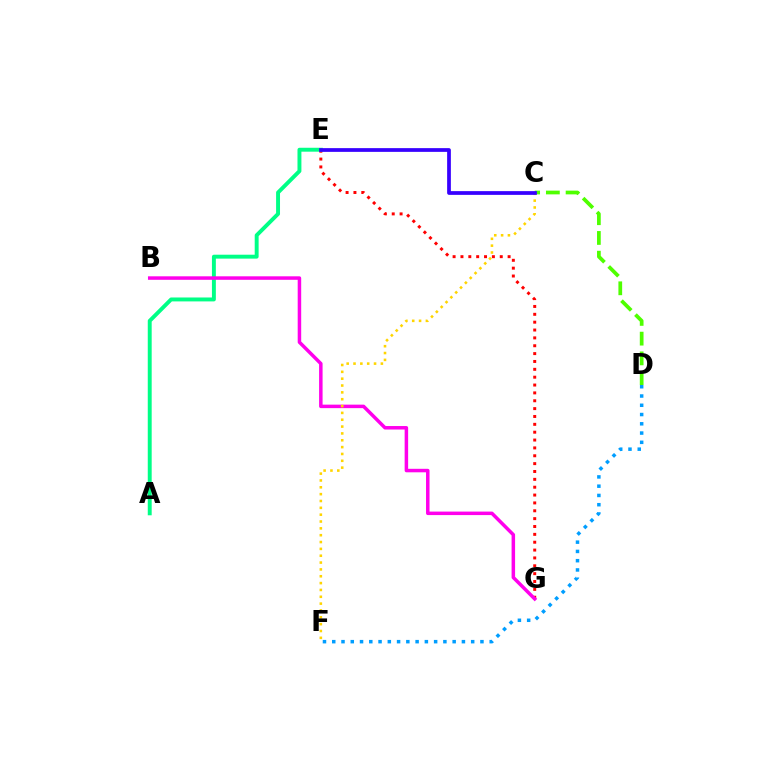{('E', 'G'): [{'color': '#ff0000', 'line_style': 'dotted', 'thickness': 2.14}], ('A', 'E'): [{'color': '#00ff86', 'line_style': 'solid', 'thickness': 2.82}], ('C', 'D'): [{'color': '#4fff00', 'line_style': 'dashed', 'thickness': 2.68}], ('B', 'G'): [{'color': '#ff00ed', 'line_style': 'solid', 'thickness': 2.52}], ('C', 'F'): [{'color': '#ffd500', 'line_style': 'dotted', 'thickness': 1.86}], ('C', 'E'): [{'color': '#3700ff', 'line_style': 'solid', 'thickness': 2.69}], ('D', 'F'): [{'color': '#009eff', 'line_style': 'dotted', 'thickness': 2.52}]}